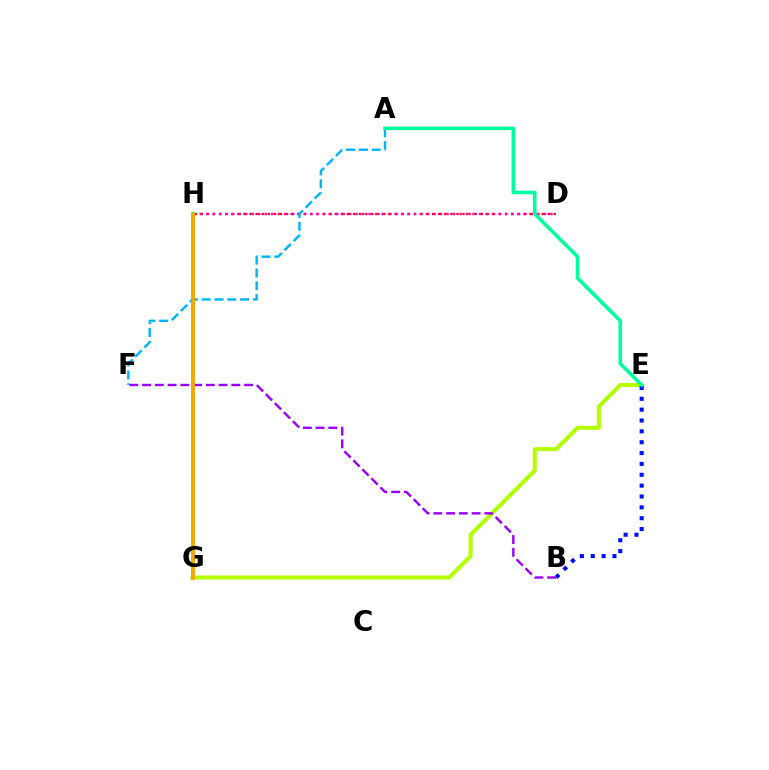{('D', 'H'): [{'color': '#ff0000', 'line_style': 'dotted', 'thickness': 1.65}, {'color': '#ff00bd', 'line_style': 'dotted', 'thickness': 1.76}], ('E', 'G'): [{'color': '#b3ff00', 'line_style': 'solid', 'thickness': 2.9}], ('B', 'E'): [{'color': '#0010ff', 'line_style': 'dotted', 'thickness': 2.95}], ('A', 'F'): [{'color': '#00b5ff', 'line_style': 'dashed', 'thickness': 1.74}], ('G', 'H'): [{'color': '#08ff00', 'line_style': 'solid', 'thickness': 2.59}, {'color': '#ffa500', 'line_style': 'solid', 'thickness': 2.08}], ('B', 'F'): [{'color': '#9b00ff', 'line_style': 'dashed', 'thickness': 1.73}], ('A', 'E'): [{'color': '#00ff9d', 'line_style': 'solid', 'thickness': 2.57}]}